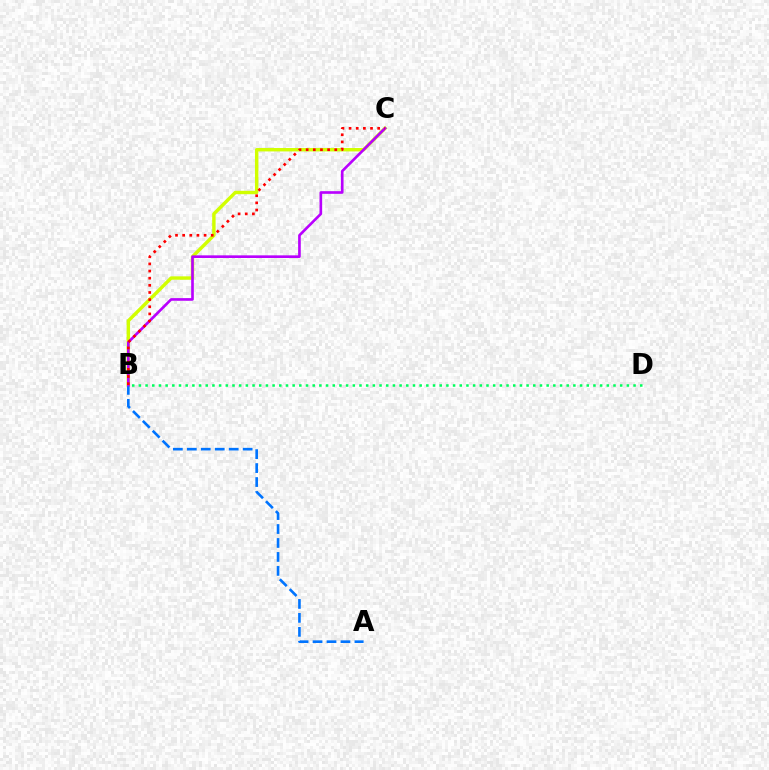{('B', 'C'): [{'color': '#d1ff00', 'line_style': 'solid', 'thickness': 2.46}, {'color': '#b900ff', 'line_style': 'solid', 'thickness': 1.9}, {'color': '#ff0000', 'line_style': 'dotted', 'thickness': 1.94}], ('A', 'B'): [{'color': '#0074ff', 'line_style': 'dashed', 'thickness': 1.9}], ('B', 'D'): [{'color': '#00ff5c', 'line_style': 'dotted', 'thickness': 1.82}]}